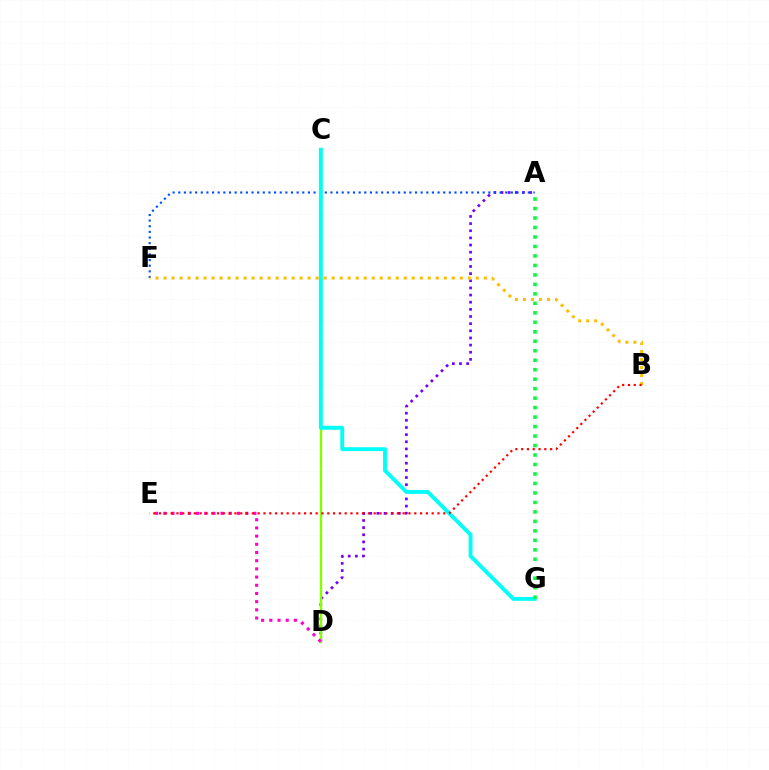{('A', 'D'): [{'color': '#7200ff', 'line_style': 'dotted', 'thickness': 1.94}], ('C', 'D'): [{'color': '#84ff00', 'line_style': 'solid', 'thickness': 1.73}], ('A', 'F'): [{'color': '#004bff', 'line_style': 'dotted', 'thickness': 1.53}], ('C', 'G'): [{'color': '#00fff6', 'line_style': 'solid', 'thickness': 2.8}], ('B', 'F'): [{'color': '#ffbd00', 'line_style': 'dotted', 'thickness': 2.18}], ('A', 'G'): [{'color': '#00ff39', 'line_style': 'dotted', 'thickness': 2.58}], ('D', 'E'): [{'color': '#ff00cf', 'line_style': 'dotted', 'thickness': 2.23}], ('B', 'E'): [{'color': '#ff0000', 'line_style': 'dotted', 'thickness': 1.58}]}